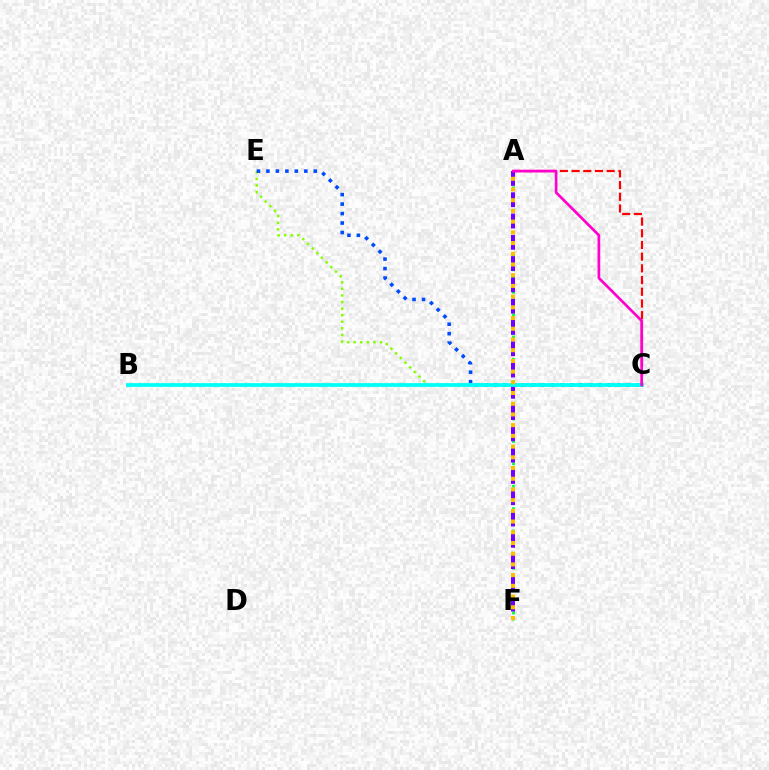{('C', 'E'): [{'color': '#84ff00', 'line_style': 'dotted', 'thickness': 1.79}, {'color': '#004bff', 'line_style': 'dotted', 'thickness': 2.57}], ('A', 'F'): [{'color': '#00ff39', 'line_style': 'dotted', 'thickness': 2.03}, {'color': '#7200ff', 'line_style': 'dashed', 'thickness': 2.89}, {'color': '#ffbd00', 'line_style': 'dotted', 'thickness': 2.91}], ('B', 'C'): [{'color': '#00fff6', 'line_style': 'solid', 'thickness': 2.73}], ('A', 'C'): [{'color': '#ff0000', 'line_style': 'dashed', 'thickness': 1.59}, {'color': '#ff00cf', 'line_style': 'solid', 'thickness': 1.94}]}